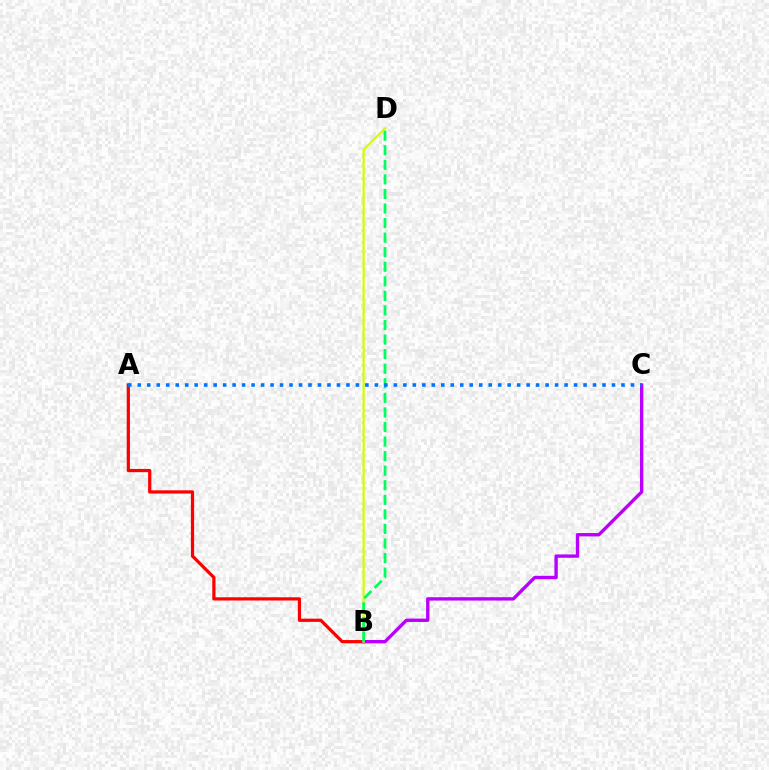{('A', 'B'): [{'color': '#ff0000', 'line_style': 'solid', 'thickness': 2.32}], ('B', 'C'): [{'color': '#b900ff', 'line_style': 'solid', 'thickness': 2.42}], ('B', 'D'): [{'color': '#d1ff00', 'line_style': 'solid', 'thickness': 1.63}, {'color': '#00ff5c', 'line_style': 'dashed', 'thickness': 1.98}], ('A', 'C'): [{'color': '#0074ff', 'line_style': 'dotted', 'thickness': 2.58}]}